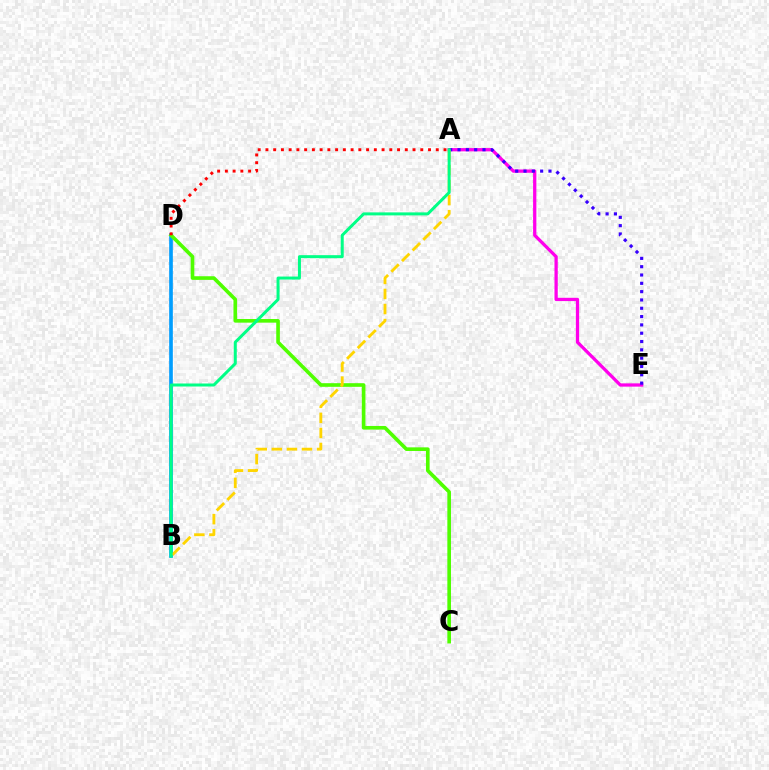{('A', 'E'): [{'color': '#ff00ed', 'line_style': 'solid', 'thickness': 2.35}, {'color': '#3700ff', 'line_style': 'dotted', 'thickness': 2.26}], ('B', 'D'): [{'color': '#009eff', 'line_style': 'solid', 'thickness': 2.64}], ('C', 'D'): [{'color': '#4fff00', 'line_style': 'solid', 'thickness': 2.62}], ('A', 'B'): [{'color': '#ffd500', 'line_style': 'dashed', 'thickness': 2.04}, {'color': '#00ff86', 'line_style': 'solid', 'thickness': 2.16}], ('A', 'D'): [{'color': '#ff0000', 'line_style': 'dotted', 'thickness': 2.1}]}